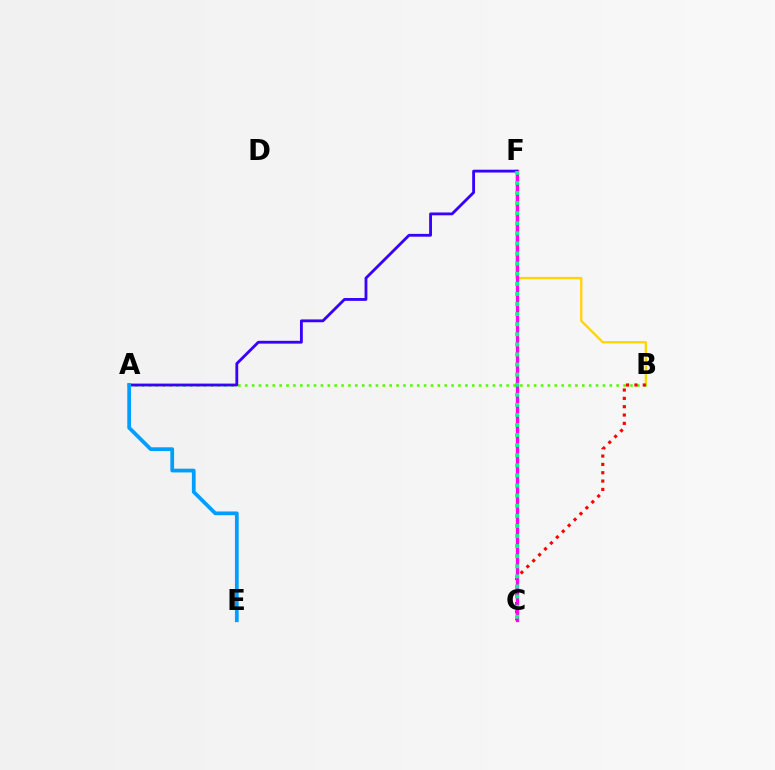{('B', 'F'): [{'color': '#ffd500', 'line_style': 'solid', 'thickness': 1.65}], ('A', 'B'): [{'color': '#4fff00', 'line_style': 'dotted', 'thickness': 1.87}], ('B', 'C'): [{'color': '#ff0000', 'line_style': 'dotted', 'thickness': 2.26}], ('C', 'F'): [{'color': '#ff00ed', 'line_style': 'solid', 'thickness': 2.39}, {'color': '#00ff86', 'line_style': 'dotted', 'thickness': 2.74}], ('A', 'F'): [{'color': '#3700ff', 'line_style': 'solid', 'thickness': 2.03}], ('A', 'E'): [{'color': '#009eff', 'line_style': 'solid', 'thickness': 2.7}]}